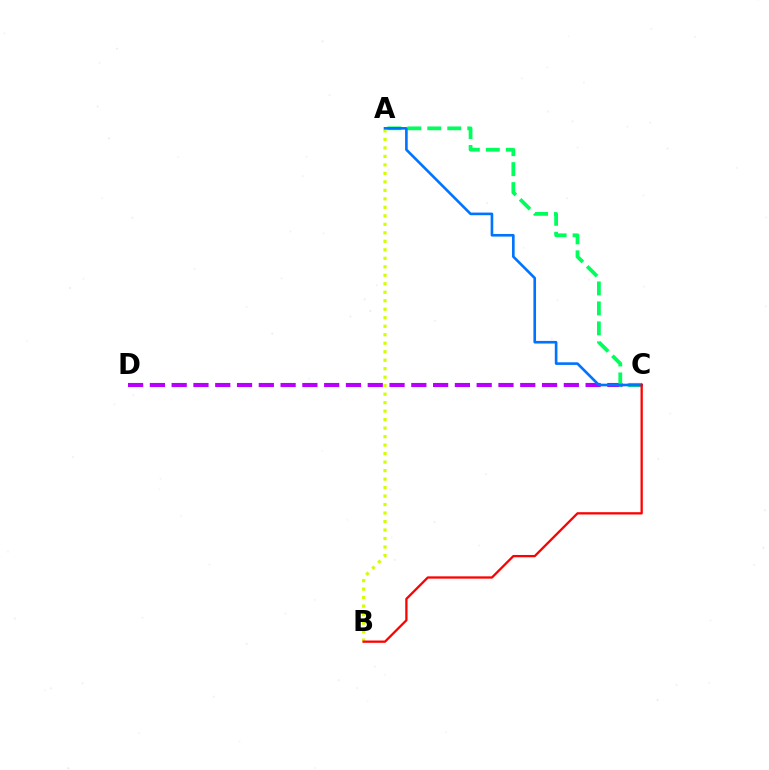{('C', 'D'): [{'color': '#b900ff', 'line_style': 'dashed', 'thickness': 2.96}], ('A', 'C'): [{'color': '#00ff5c', 'line_style': 'dashed', 'thickness': 2.71}, {'color': '#0074ff', 'line_style': 'solid', 'thickness': 1.9}], ('A', 'B'): [{'color': '#d1ff00', 'line_style': 'dotted', 'thickness': 2.31}], ('B', 'C'): [{'color': '#ff0000', 'line_style': 'solid', 'thickness': 1.65}]}